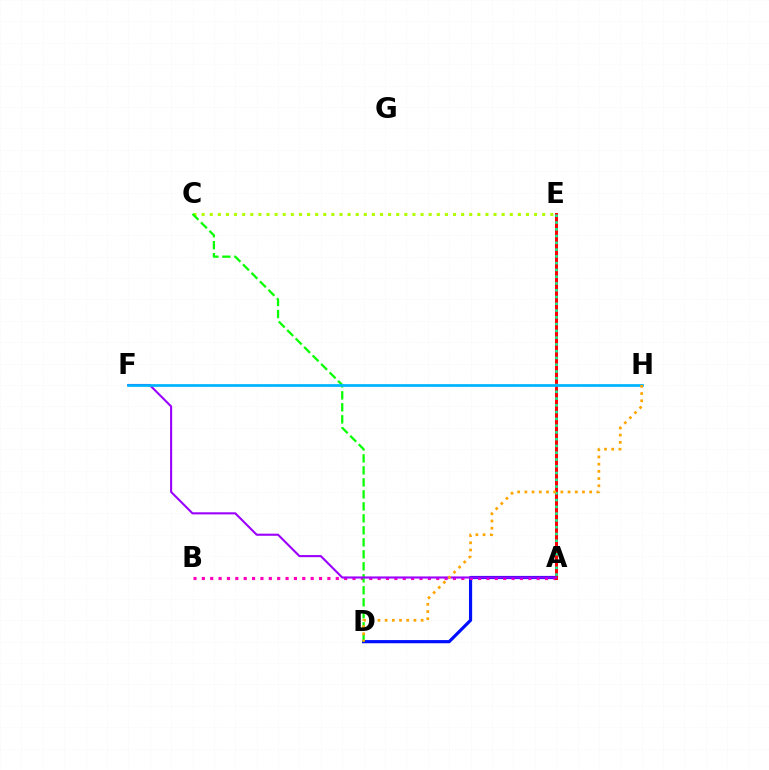{('C', 'E'): [{'color': '#b3ff00', 'line_style': 'dotted', 'thickness': 2.2}], ('A', 'D'): [{'color': '#0010ff', 'line_style': 'solid', 'thickness': 2.29}], ('A', 'B'): [{'color': '#ff00bd', 'line_style': 'dotted', 'thickness': 2.27}], ('C', 'D'): [{'color': '#08ff00', 'line_style': 'dashed', 'thickness': 1.63}], ('A', 'E'): [{'color': '#ff0000', 'line_style': 'solid', 'thickness': 2.17}, {'color': '#00ff9d', 'line_style': 'dotted', 'thickness': 1.84}], ('A', 'F'): [{'color': '#9b00ff', 'line_style': 'solid', 'thickness': 1.51}], ('F', 'H'): [{'color': '#00b5ff', 'line_style': 'solid', 'thickness': 1.97}], ('D', 'H'): [{'color': '#ffa500', 'line_style': 'dotted', 'thickness': 1.96}]}